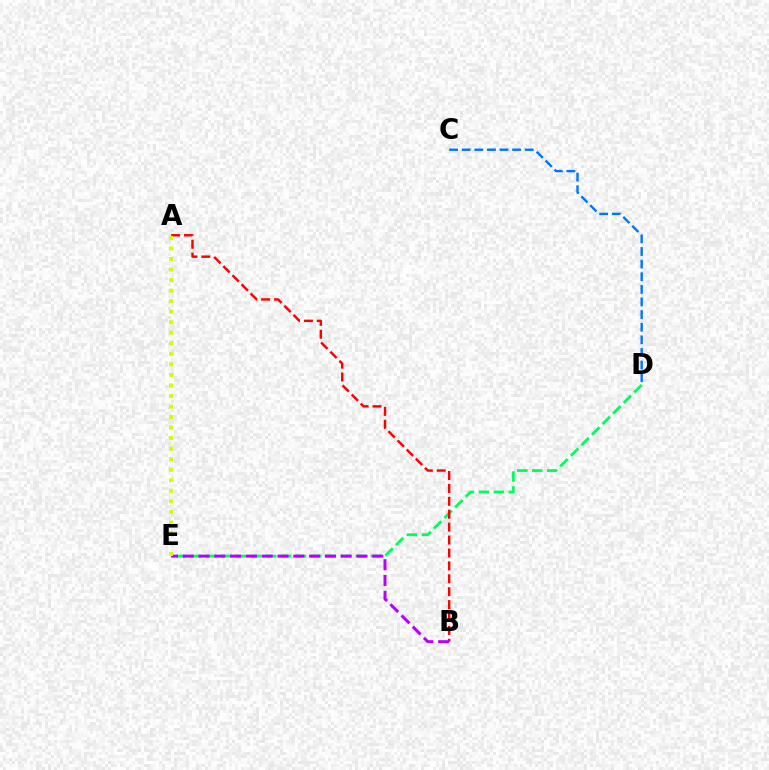{('D', 'E'): [{'color': '#00ff5c', 'line_style': 'dashed', 'thickness': 2.03}], ('A', 'B'): [{'color': '#ff0000', 'line_style': 'dashed', 'thickness': 1.75}], ('B', 'E'): [{'color': '#b900ff', 'line_style': 'dashed', 'thickness': 2.15}], ('A', 'E'): [{'color': '#d1ff00', 'line_style': 'dotted', 'thickness': 2.86}], ('C', 'D'): [{'color': '#0074ff', 'line_style': 'dashed', 'thickness': 1.71}]}